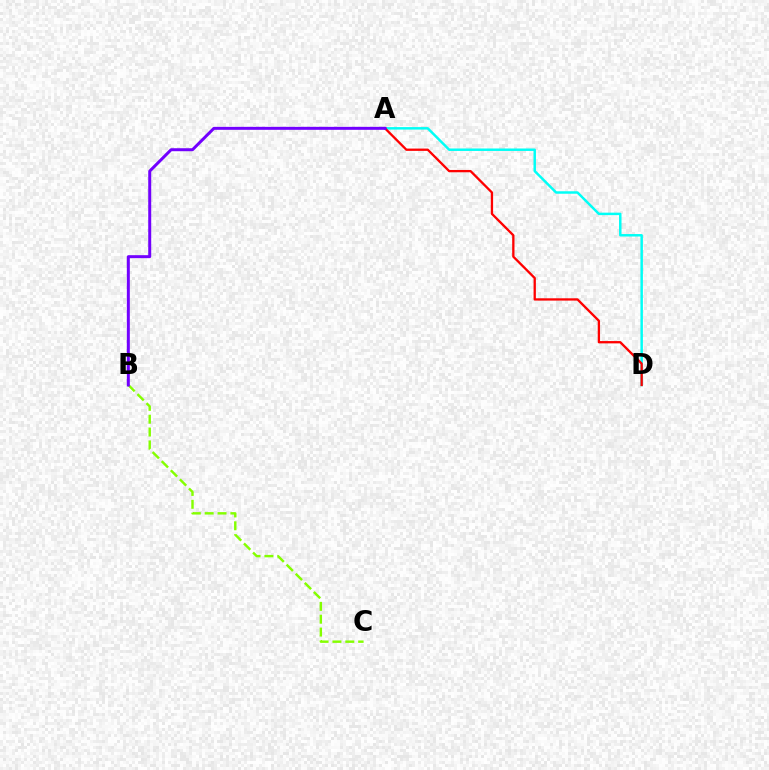{('A', 'D'): [{'color': '#00fff6', 'line_style': 'solid', 'thickness': 1.78}, {'color': '#ff0000', 'line_style': 'solid', 'thickness': 1.66}], ('B', 'C'): [{'color': '#84ff00', 'line_style': 'dashed', 'thickness': 1.75}], ('A', 'B'): [{'color': '#7200ff', 'line_style': 'solid', 'thickness': 2.15}]}